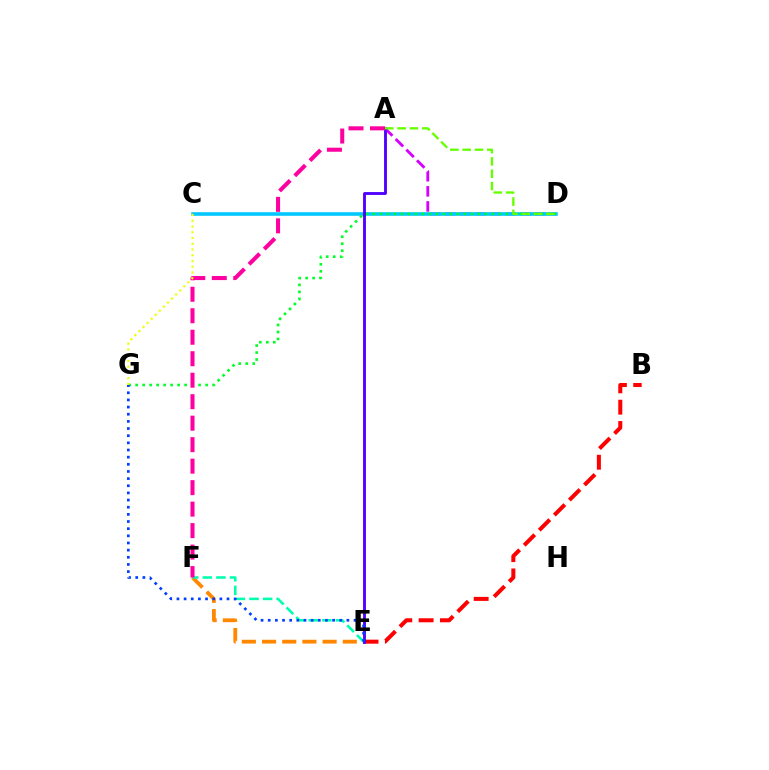{('E', 'F'): [{'color': '#ff8800', 'line_style': 'dashed', 'thickness': 2.74}, {'color': '#00ffaf', 'line_style': 'dashed', 'thickness': 1.85}], ('A', 'D'): [{'color': '#d600ff', 'line_style': 'dashed', 'thickness': 2.05}, {'color': '#66ff00', 'line_style': 'dashed', 'thickness': 1.67}], ('C', 'D'): [{'color': '#00c7ff', 'line_style': 'solid', 'thickness': 2.58}], ('B', 'E'): [{'color': '#ff0000', 'line_style': 'dashed', 'thickness': 2.89}], ('D', 'G'): [{'color': '#00ff27', 'line_style': 'dotted', 'thickness': 1.9}], ('A', 'E'): [{'color': '#4f00ff', 'line_style': 'solid', 'thickness': 2.06}], ('E', 'G'): [{'color': '#003fff', 'line_style': 'dotted', 'thickness': 1.94}], ('A', 'F'): [{'color': '#ff00a0', 'line_style': 'dashed', 'thickness': 2.92}], ('C', 'G'): [{'color': '#eeff00', 'line_style': 'dotted', 'thickness': 1.56}]}